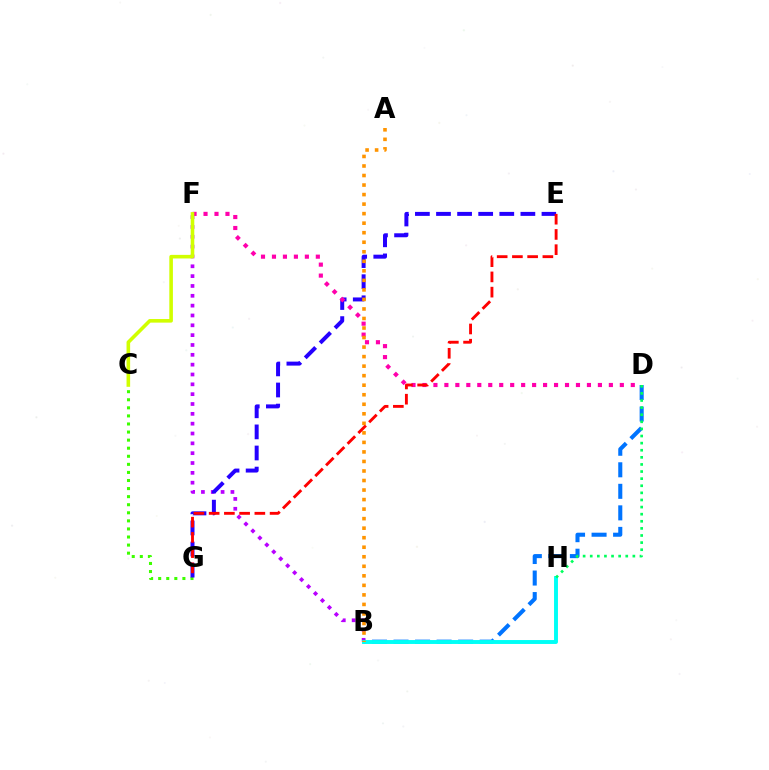{('C', 'G'): [{'color': '#3dff00', 'line_style': 'dotted', 'thickness': 2.19}], ('B', 'F'): [{'color': '#b900ff', 'line_style': 'dotted', 'thickness': 2.67}], ('E', 'G'): [{'color': '#2500ff', 'line_style': 'dashed', 'thickness': 2.87}, {'color': '#ff0000', 'line_style': 'dashed', 'thickness': 2.07}], ('D', 'F'): [{'color': '#ff00ac', 'line_style': 'dotted', 'thickness': 2.98}], ('C', 'F'): [{'color': '#d1ff00', 'line_style': 'solid', 'thickness': 2.59}], ('B', 'D'): [{'color': '#0074ff', 'line_style': 'dashed', 'thickness': 2.93}], ('B', 'H'): [{'color': '#00fff6', 'line_style': 'solid', 'thickness': 2.82}], ('D', 'H'): [{'color': '#00ff5c', 'line_style': 'dotted', 'thickness': 1.93}], ('A', 'B'): [{'color': '#ff9400', 'line_style': 'dotted', 'thickness': 2.59}]}